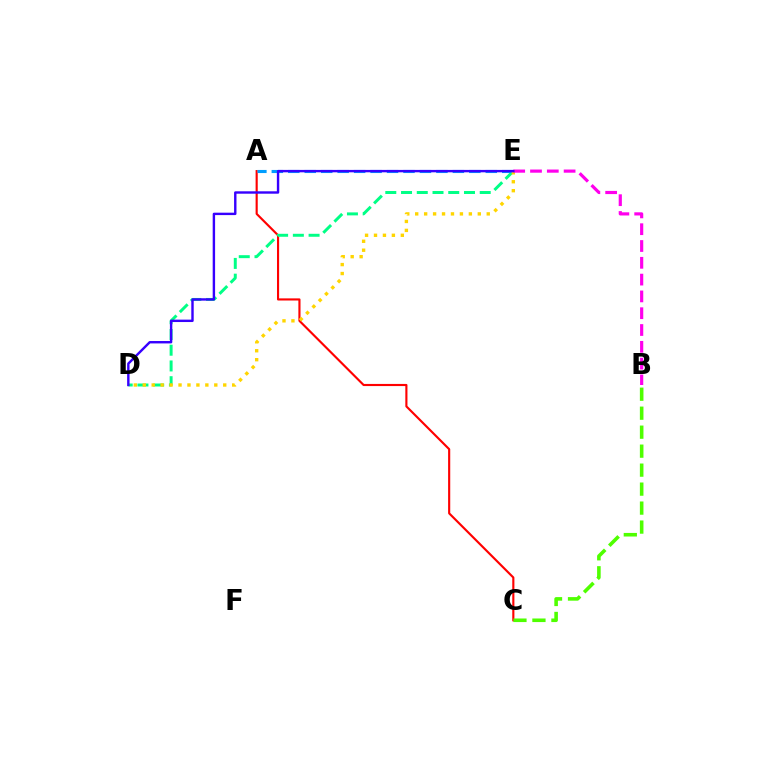{('A', 'C'): [{'color': '#ff0000', 'line_style': 'solid', 'thickness': 1.54}], ('D', 'E'): [{'color': '#00ff86', 'line_style': 'dashed', 'thickness': 2.14}, {'color': '#ffd500', 'line_style': 'dotted', 'thickness': 2.43}, {'color': '#3700ff', 'line_style': 'solid', 'thickness': 1.73}], ('A', 'E'): [{'color': '#009eff', 'line_style': 'dashed', 'thickness': 2.24}], ('B', 'C'): [{'color': '#4fff00', 'line_style': 'dashed', 'thickness': 2.58}], ('B', 'E'): [{'color': '#ff00ed', 'line_style': 'dashed', 'thickness': 2.28}]}